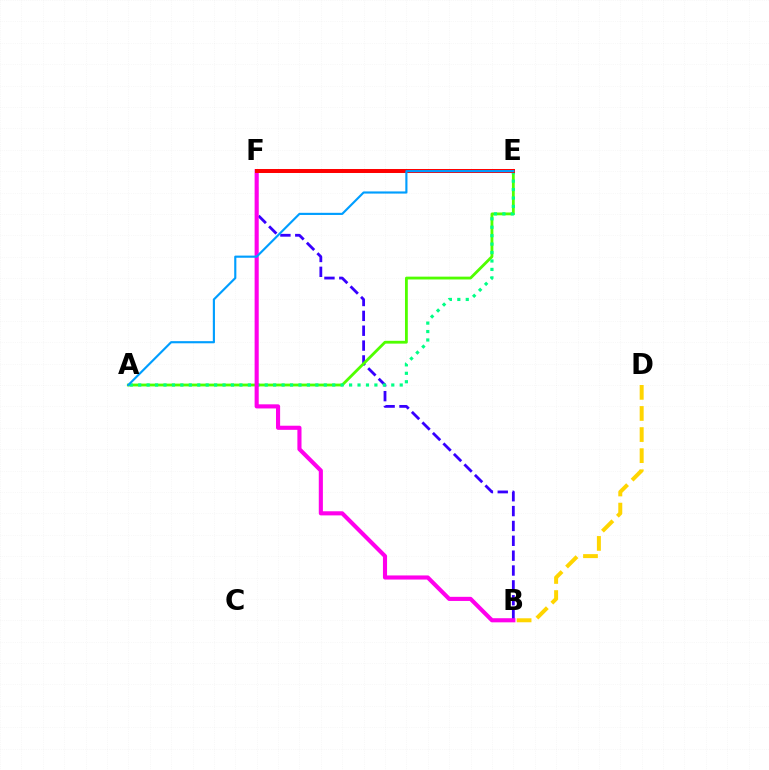{('B', 'F'): [{'color': '#3700ff', 'line_style': 'dashed', 'thickness': 2.02}, {'color': '#ff00ed', 'line_style': 'solid', 'thickness': 2.96}], ('A', 'E'): [{'color': '#4fff00', 'line_style': 'solid', 'thickness': 2.03}, {'color': '#00ff86', 'line_style': 'dotted', 'thickness': 2.29}, {'color': '#009eff', 'line_style': 'solid', 'thickness': 1.55}], ('B', 'D'): [{'color': '#ffd500', 'line_style': 'dashed', 'thickness': 2.87}], ('E', 'F'): [{'color': '#ff0000', 'line_style': 'solid', 'thickness': 2.86}]}